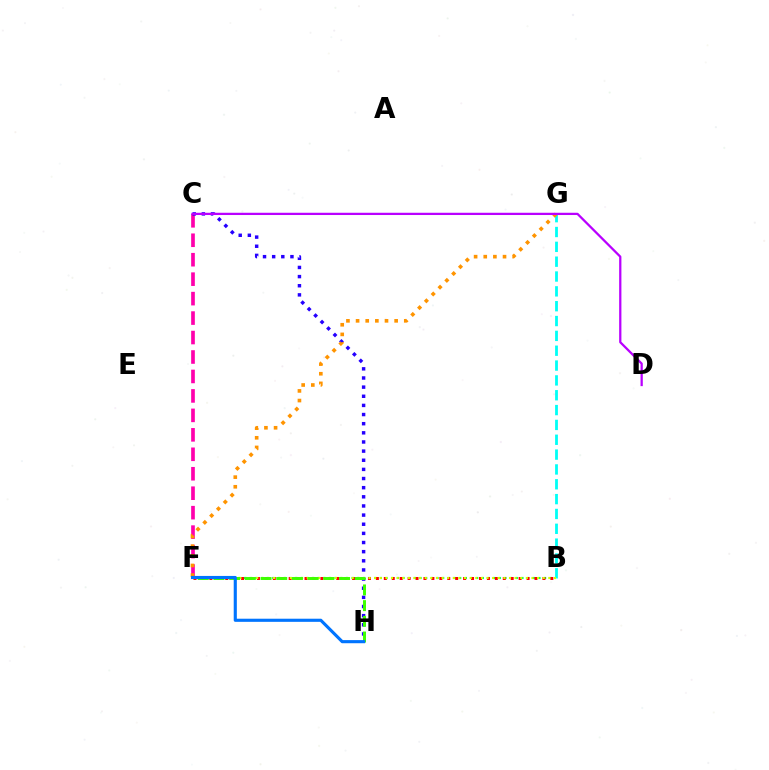{('B', 'F'): [{'color': '#00ff5c', 'line_style': 'dotted', 'thickness': 1.54}, {'color': '#ff0000', 'line_style': 'dotted', 'thickness': 2.15}, {'color': '#d1ff00', 'line_style': 'dotted', 'thickness': 1.53}], ('C', 'F'): [{'color': '#ff00ac', 'line_style': 'dashed', 'thickness': 2.64}], ('B', 'G'): [{'color': '#00fff6', 'line_style': 'dashed', 'thickness': 2.02}], ('C', 'H'): [{'color': '#2500ff', 'line_style': 'dotted', 'thickness': 2.48}], ('F', 'H'): [{'color': '#3dff00', 'line_style': 'dashed', 'thickness': 2.13}, {'color': '#0074ff', 'line_style': 'solid', 'thickness': 2.25}], ('F', 'G'): [{'color': '#ff9400', 'line_style': 'dotted', 'thickness': 2.62}], ('C', 'D'): [{'color': '#b900ff', 'line_style': 'solid', 'thickness': 1.63}]}